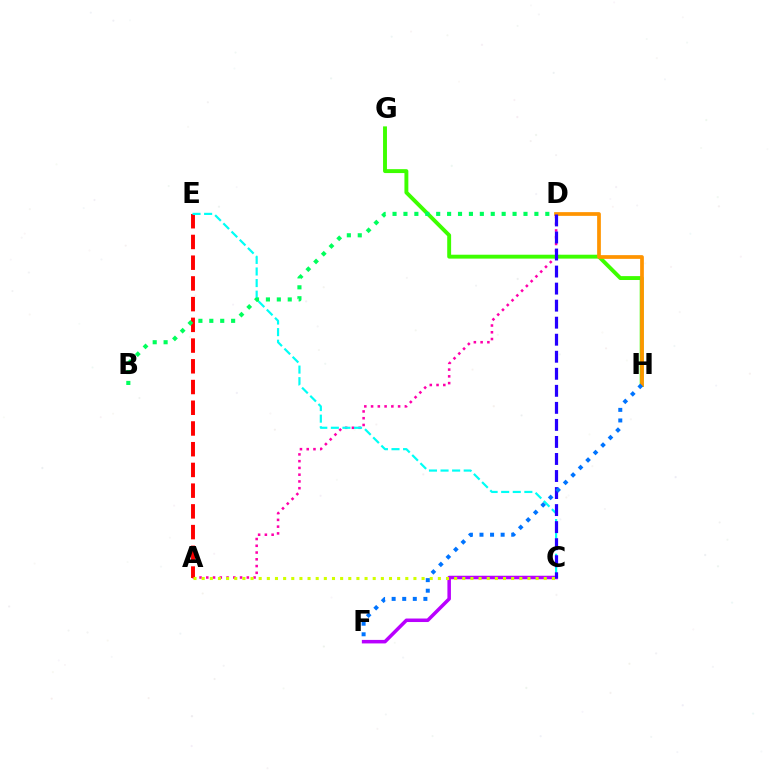{('A', 'D'): [{'color': '#ff00ac', 'line_style': 'dotted', 'thickness': 1.84}], ('A', 'E'): [{'color': '#ff0000', 'line_style': 'dashed', 'thickness': 2.82}], ('G', 'H'): [{'color': '#3dff00', 'line_style': 'solid', 'thickness': 2.81}], ('D', 'H'): [{'color': '#ff9400', 'line_style': 'solid', 'thickness': 2.69}], ('C', 'F'): [{'color': '#b900ff', 'line_style': 'solid', 'thickness': 2.53}], ('C', 'E'): [{'color': '#00fff6', 'line_style': 'dashed', 'thickness': 1.57}], ('C', 'D'): [{'color': '#2500ff', 'line_style': 'dashed', 'thickness': 2.31}], ('A', 'C'): [{'color': '#d1ff00', 'line_style': 'dotted', 'thickness': 2.21}], ('F', 'H'): [{'color': '#0074ff', 'line_style': 'dotted', 'thickness': 2.87}], ('B', 'D'): [{'color': '#00ff5c', 'line_style': 'dotted', 'thickness': 2.96}]}